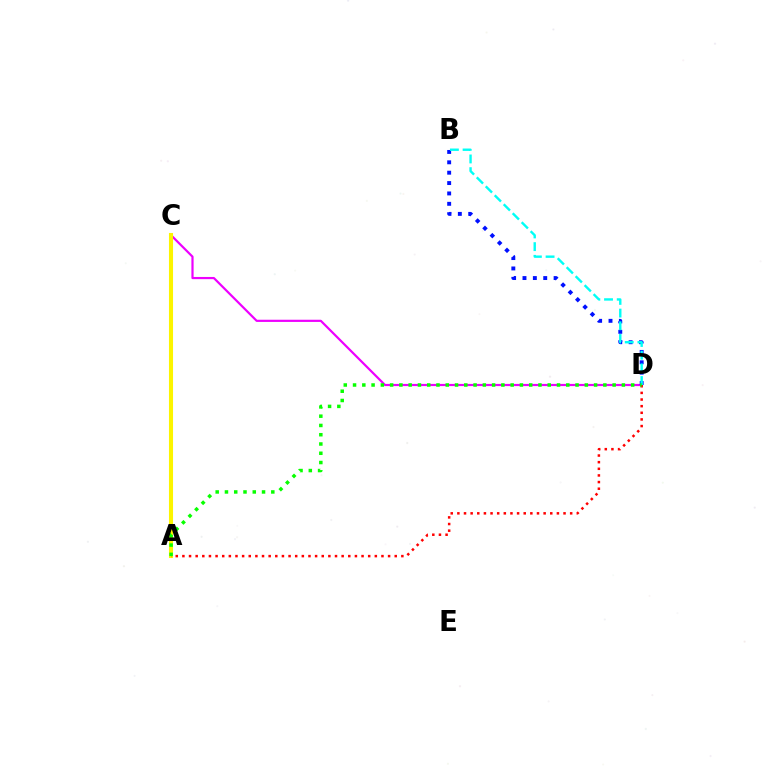{('C', 'D'): [{'color': '#ee00ff', 'line_style': 'solid', 'thickness': 1.58}], ('A', 'C'): [{'color': '#fcf500', 'line_style': 'solid', 'thickness': 2.93}], ('B', 'D'): [{'color': '#0010ff', 'line_style': 'dotted', 'thickness': 2.82}, {'color': '#00fff6', 'line_style': 'dashed', 'thickness': 1.72}], ('A', 'D'): [{'color': '#ff0000', 'line_style': 'dotted', 'thickness': 1.8}, {'color': '#08ff00', 'line_style': 'dotted', 'thickness': 2.52}]}